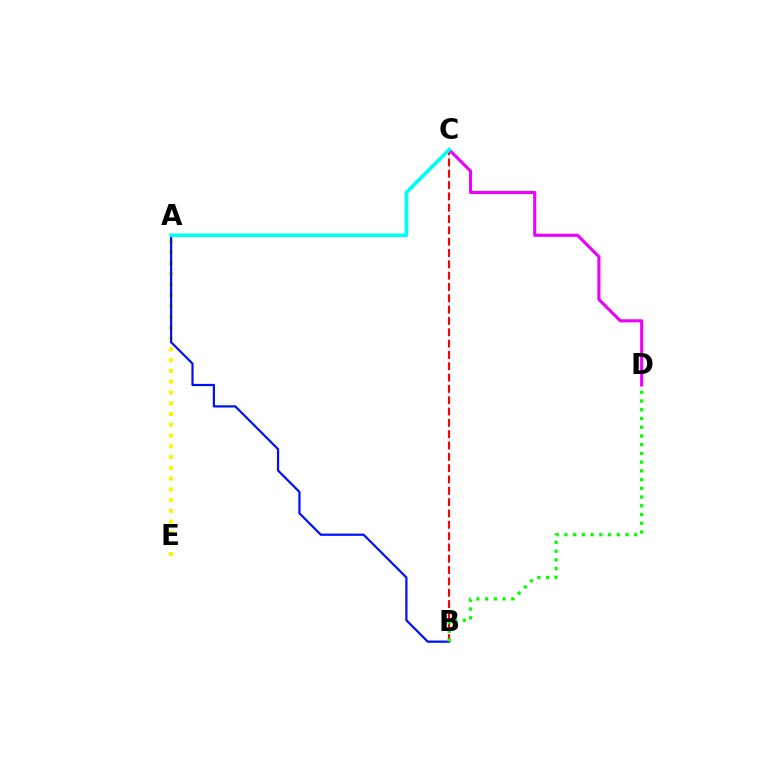{('A', 'E'): [{'color': '#fcf500', 'line_style': 'dotted', 'thickness': 2.93}], ('A', 'B'): [{'color': '#0010ff', 'line_style': 'solid', 'thickness': 1.6}], ('B', 'C'): [{'color': '#ff0000', 'line_style': 'dashed', 'thickness': 1.54}], ('B', 'D'): [{'color': '#08ff00', 'line_style': 'dotted', 'thickness': 2.37}], ('C', 'D'): [{'color': '#ee00ff', 'line_style': 'solid', 'thickness': 2.23}], ('A', 'C'): [{'color': '#00fff6', 'line_style': 'solid', 'thickness': 2.63}]}